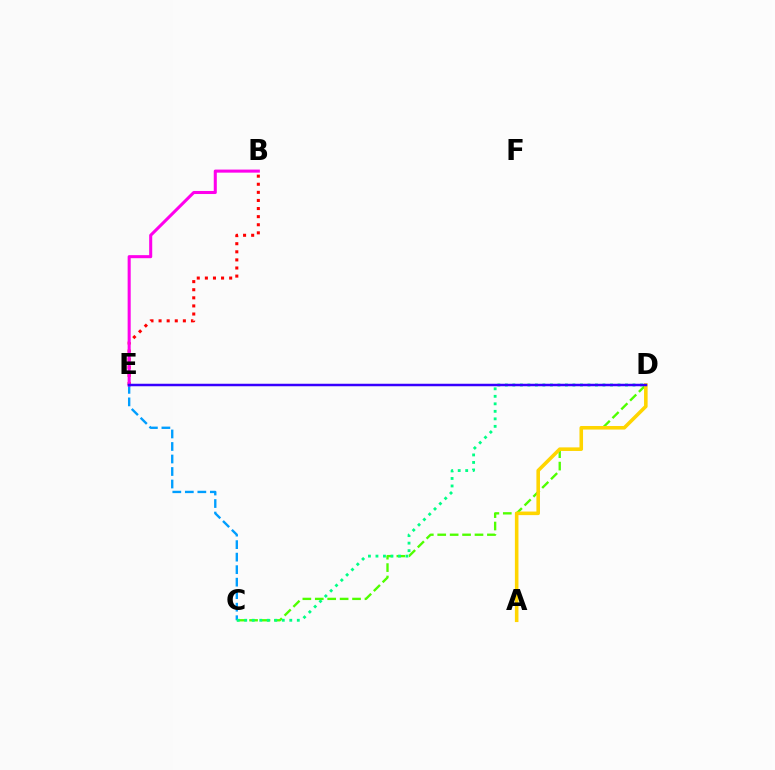{('B', 'E'): [{'color': '#ff0000', 'line_style': 'dotted', 'thickness': 2.2}, {'color': '#ff00ed', 'line_style': 'solid', 'thickness': 2.2}], ('C', 'E'): [{'color': '#009eff', 'line_style': 'dashed', 'thickness': 1.7}], ('C', 'D'): [{'color': '#4fff00', 'line_style': 'dashed', 'thickness': 1.69}, {'color': '#00ff86', 'line_style': 'dotted', 'thickness': 2.04}], ('A', 'D'): [{'color': '#ffd500', 'line_style': 'solid', 'thickness': 2.57}], ('D', 'E'): [{'color': '#3700ff', 'line_style': 'solid', 'thickness': 1.79}]}